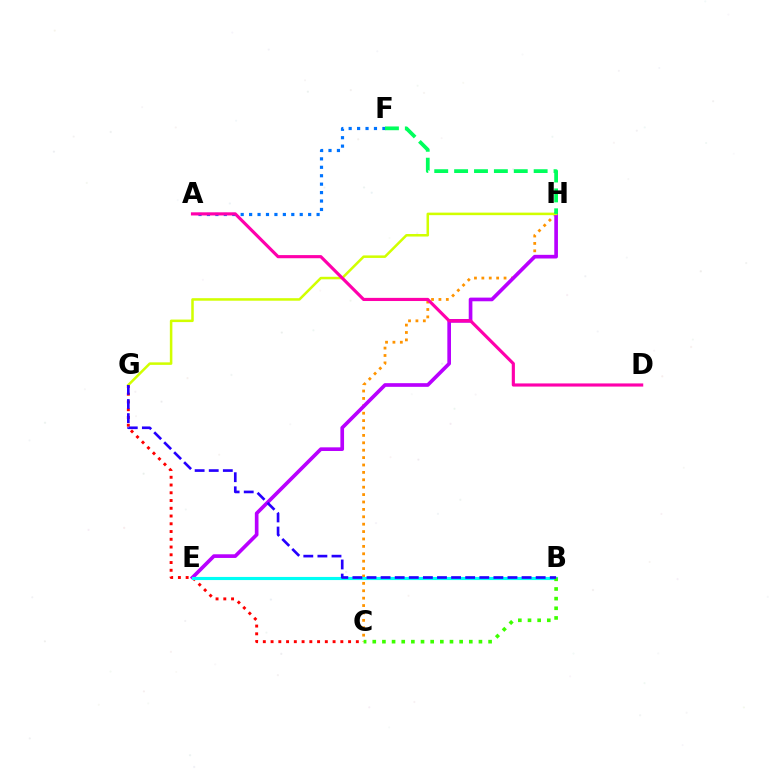{('A', 'F'): [{'color': '#0074ff', 'line_style': 'dotted', 'thickness': 2.29}], ('C', 'H'): [{'color': '#ff9400', 'line_style': 'dotted', 'thickness': 2.01}], ('C', 'G'): [{'color': '#ff0000', 'line_style': 'dotted', 'thickness': 2.11}], ('E', 'H'): [{'color': '#b900ff', 'line_style': 'solid', 'thickness': 2.64}], ('B', 'E'): [{'color': '#00fff6', 'line_style': 'solid', 'thickness': 2.25}], ('G', 'H'): [{'color': '#d1ff00', 'line_style': 'solid', 'thickness': 1.82}], ('F', 'H'): [{'color': '#00ff5c', 'line_style': 'dashed', 'thickness': 2.7}], ('A', 'D'): [{'color': '#ff00ac', 'line_style': 'solid', 'thickness': 2.26}], ('B', 'C'): [{'color': '#3dff00', 'line_style': 'dotted', 'thickness': 2.62}], ('B', 'G'): [{'color': '#2500ff', 'line_style': 'dashed', 'thickness': 1.92}]}